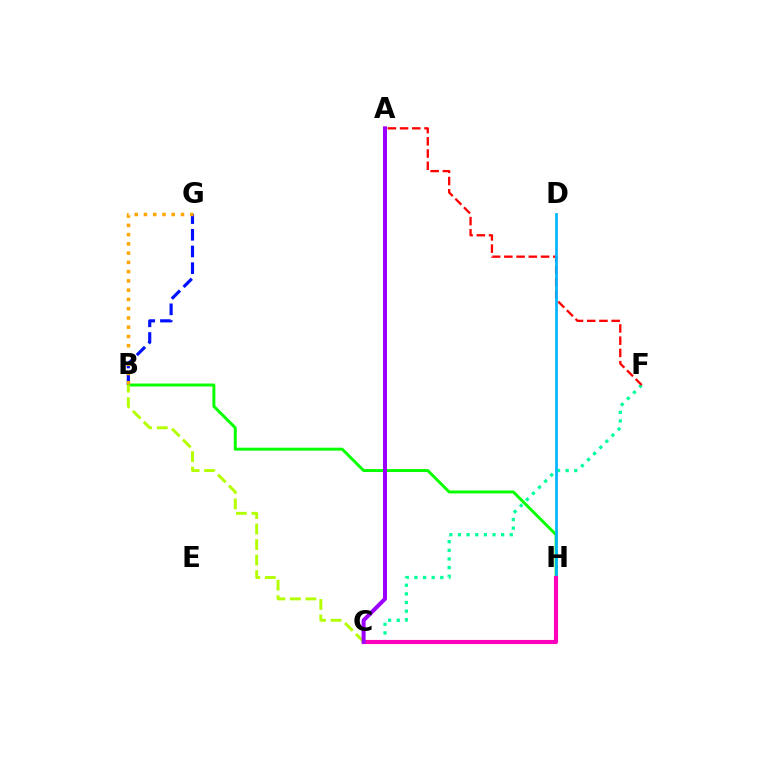{('C', 'F'): [{'color': '#00ff9d', 'line_style': 'dotted', 'thickness': 2.35}], ('A', 'F'): [{'color': '#ff0000', 'line_style': 'dashed', 'thickness': 1.66}], ('B', 'G'): [{'color': '#0010ff', 'line_style': 'dashed', 'thickness': 2.27}, {'color': '#ffa500', 'line_style': 'dotted', 'thickness': 2.52}], ('B', 'H'): [{'color': '#08ff00', 'line_style': 'solid', 'thickness': 2.13}], ('D', 'H'): [{'color': '#00b5ff', 'line_style': 'solid', 'thickness': 1.96}], ('C', 'H'): [{'color': '#ff00bd', 'line_style': 'solid', 'thickness': 2.97}], ('B', 'C'): [{'color': '#b3ff00', 'line_style': 'dashed', 'thickness': 2.11}], ('A', 'C'): [{'color': '#9b00ff', 'line_style': 'solid', 'thickness': 2.89}]}